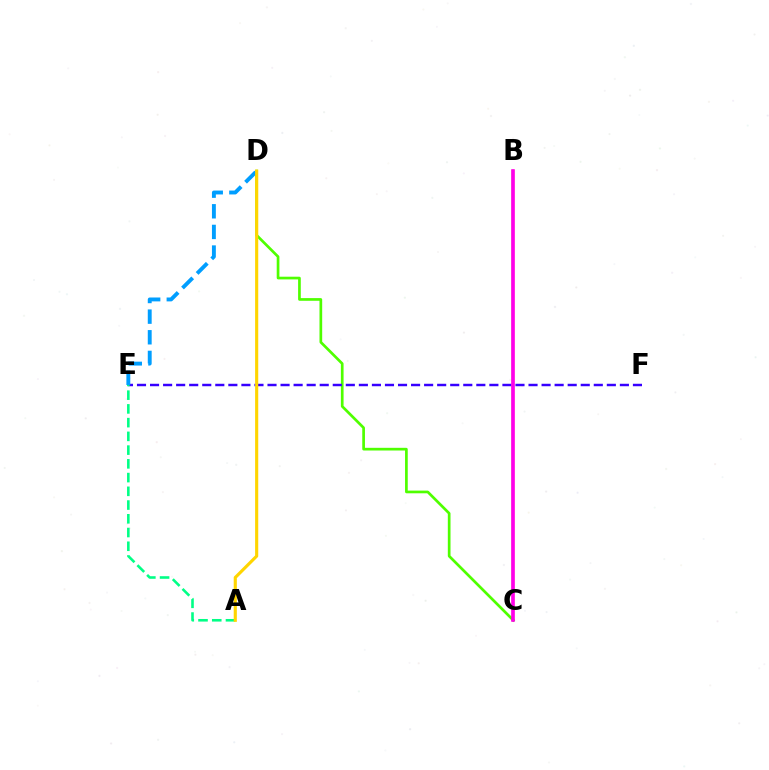{('C', 'D'): [{'color': '#4fff00', 'line_style': 'solid', 'thickness': 1.94}], ('E', 'F'): [{'color': '#3700ff', 'line_style': 'dashed', 'thickness': 1.77}], ('A', 'E'): [{'color': '#00ff86', 'line_style': 'dashed', 'thickness': 1.87}], ('D', 'E'): [{'color': '#009eff', 'line_style': 'dashed', 'thickness': 2.8}], ('A', 'D'): [{'color': '#ffd500', 'line_style': 'solid', 'thickness': 2.26}], ('B', 'C'): [{'color': '#ff0000', 'line_style': 'solid', 'thickness': 1.76}, {'color': '#ff00ed', 'line_style': 'solid', 'thickness': 2.56}]}